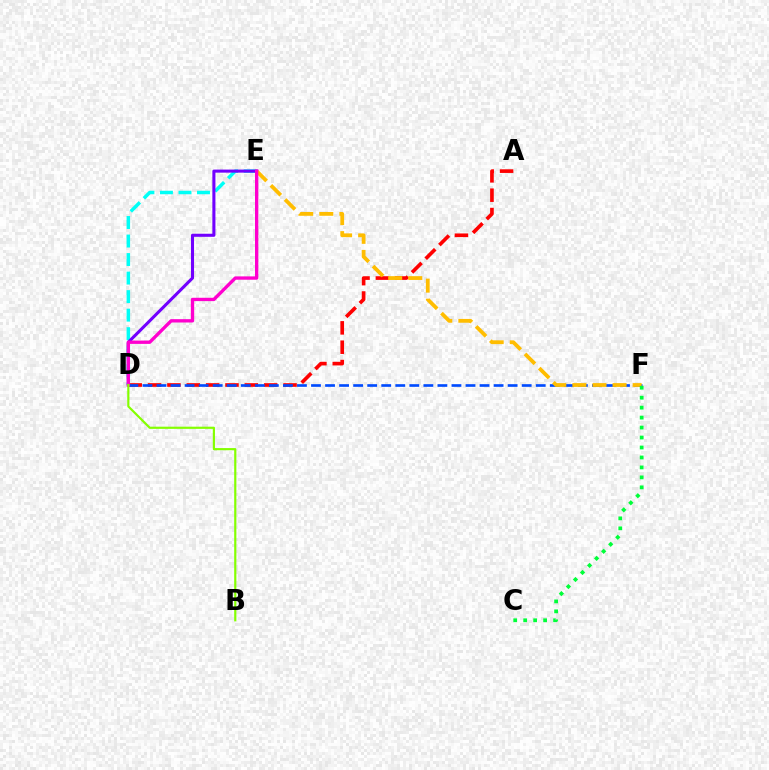{('A', 'D'): [{'color': '#ff0000', 'line_style': 'dashed', 'thickness': 2.63}], ('D', 'E'): [{'color': '#00fff6', 'line_style': 'dashed', 'thickness': 2.52}, {'color': '#7200ff', 'line_style': 'solid', 'thickness': 2.21}, {'color': '#ff00cf', 'line_style': 'solid', 'thickness': 2.4}], ('D', 'F'): [{'color': '#004bff', 'line_style': 'dashed', 'thickness': 1.91}], ('E', 'F'): [{'color': '#ffbd00', 'line_style': 'dashed', 'thickness': 2.73}], ('C', 'F'): [{'color': '#00ff39', 'line_style': 'dotted', 'thickness': 2.71}], ('B', 'D'): [{'color': '#84ff00', 'line_style': 'solid', 'thickness': 1.57}]}